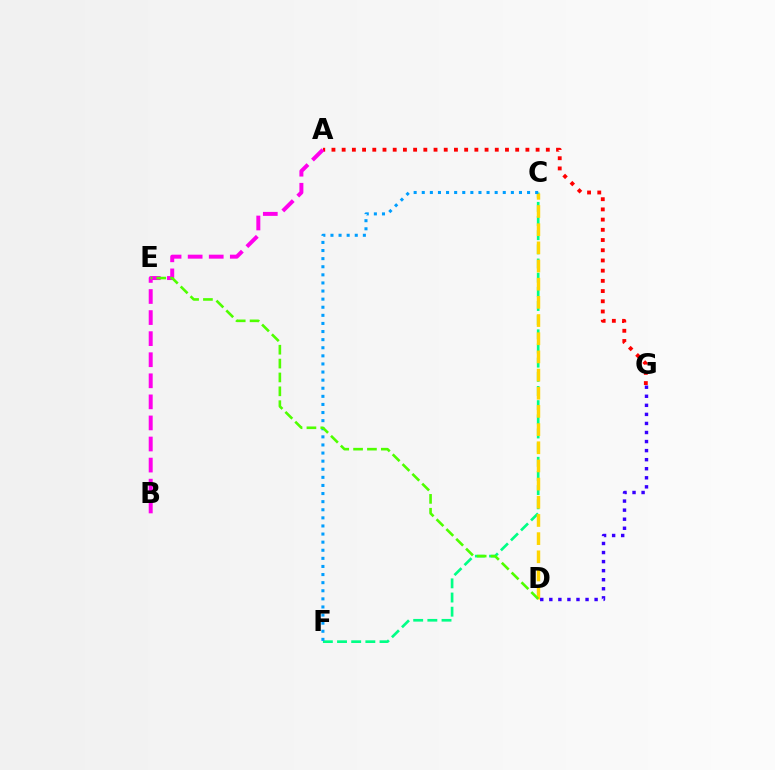{('C', 'F'): [{'color': '#00ff86', 'line_style': 'dashed', 'thickness': 1.92}, {'color': '#009eff', 'line_style': 'dotted', 'thickness': 2.2}], ('C', 'D'): [{'color': '#ffd500', 'line_style': 'dashed', 'thickness': 2.47}], ('A', 'G'): [{'color': '#ff0000', 'line_style': 'dotted', 'thickness': 2.77}], ('A', 'B'): [{'color': '#ff00ed', 'line_style': 'dashed', 'thickness': 2.86}], ('D', 'E'): [{'color': '#4fff00', 'line_style': 'dashed', 'thickness': 1.88}], ('D', 'G'): [{'color': '#3700ff', 'line_style': 'dotted', 'thickness': 2.46}]}